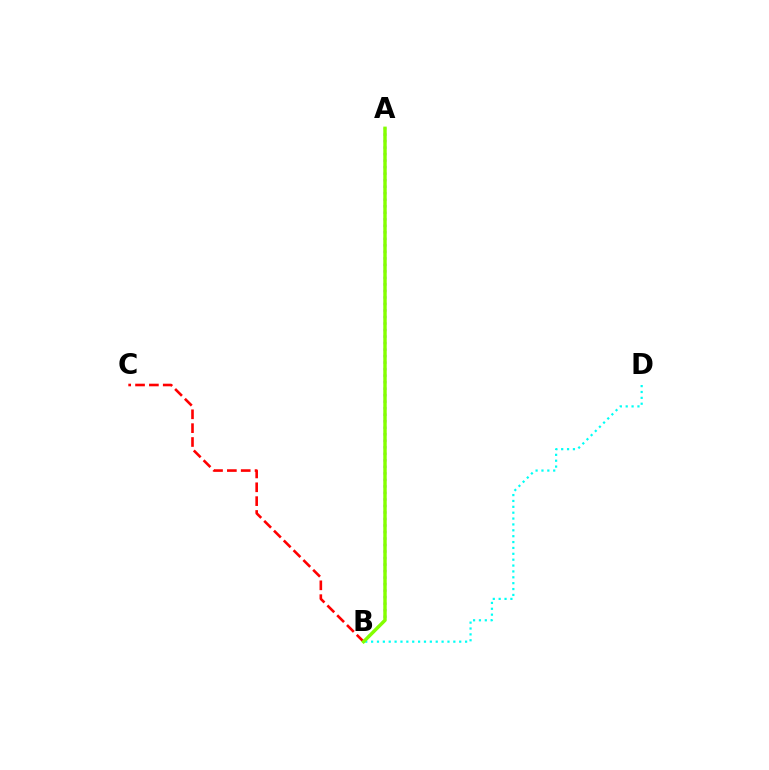{('A', 'B'): [{'color': '#7200ff', 'line_style': 'dotted', 'thickness': 1.77}, {'color': '#84ff00', 'line_style': 'solid', 'thickness': 2.47}], ('B', 'D'): [{'color': '#00fff6', 'line_style': 'dotted', 'thickness': 1.6}], ('B', 'C'): [{'color': '#ff0000', 'line_style': 'dashed', 'thickness': 1.88}]}